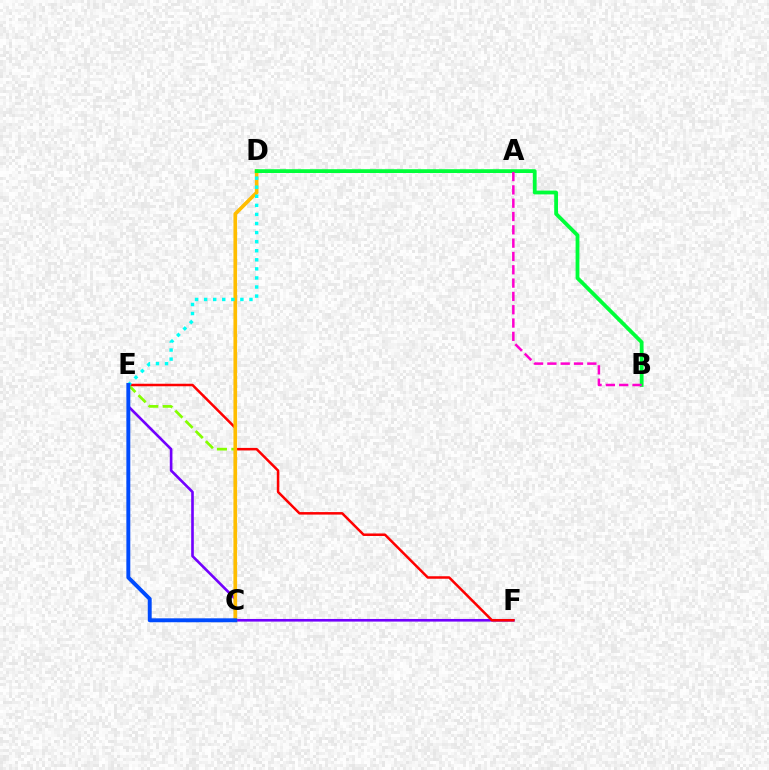{('E', 'F'): [{'color': '#7200ff', 'line_style': 'solid', 'thickness': 1.9}, {'color': '#ff0000', 'line_style': 'solid', 'thickness': 1.81}], ('C', 'E'): [{'color': '#84ff00', 'line_style': 'dashed', 'thickness': 1.96}, {'color': '#004bff', 'line_style': 'solid', 'thickness': 2.82}], ('C', 'D'): [{'color': '#ffbd00', 'line_style': 'solid', 'thickness': 2.63}], ('D', 'E'): [{'color': '#00fff6', 'line_style': 'dotted', 'thickness': 2.46}], ('B', 'D'): [{'color': '#00ff39', 'line_style': 'solid', 'thickness': 2.73}], ('A', 'B'): [{'color': '#ff00cf', 'line_style': 'dashed', 'thickness': 1.81}]}